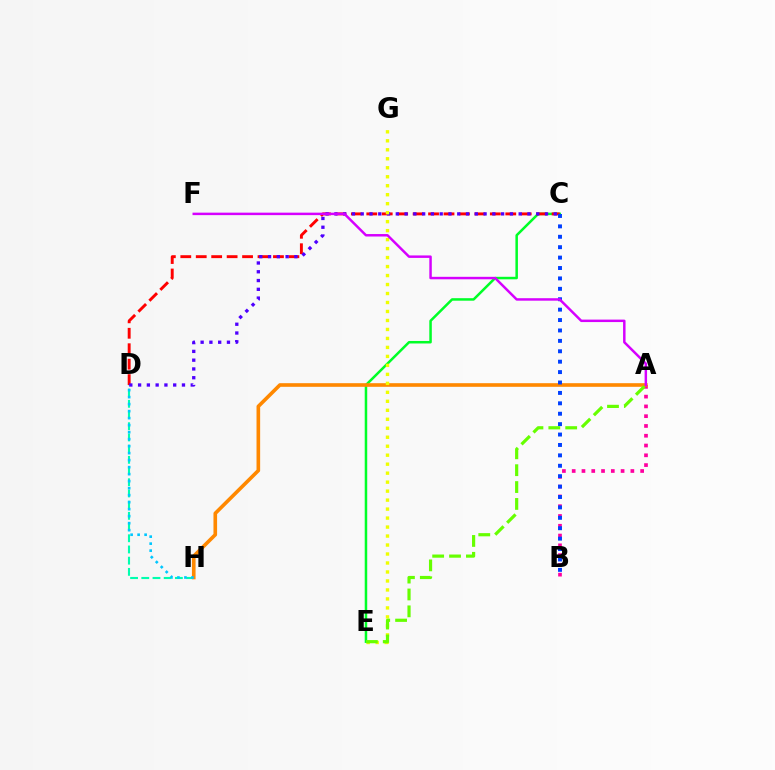{('D', 'H'): [{'color': '#00ffaf', 'line_style': 'dashed', 'thickness': 1.52}, {'color': '#00c7ff', 'line_style': 'dotted', 'thickness': 1.9}], ('C', 'E'): [{'color': '#00ff27', 'line_style': 'solid', 'thickness': 1.81}], ('A', 'B'): [{'color': '#ff00a0', 'line_style': 'dotted', 'thickness': 2.66}], ('C', 'D'): [{'color': '#ff0000', 'line_style': 'dashed', 'thickness': 2.1}, {'color': '#4f00ff', 'line_style': 'dotted', 'thickness': 2.38}], ('A', 'H'): [{'color': '#ff8800', 'line_style': 'solid', 'thickness': 2.61}], ('E', 'G'): [{'color': '#eeff00', 'line_style': 'dotted', 'thickness': 2.44}], ('B', 'C'): [{'color': '#003fff', 'line_style': 'dotted', 'thickness': 2.83}], ('A', 'E'): [{'color': '#66ff00', 'line_style': 'dashed', 'thickness': 2.29}], ('A', 'F'): [{'color': '#d600ff', 'line_style': 'solid', 'thickness': 1.78}]}